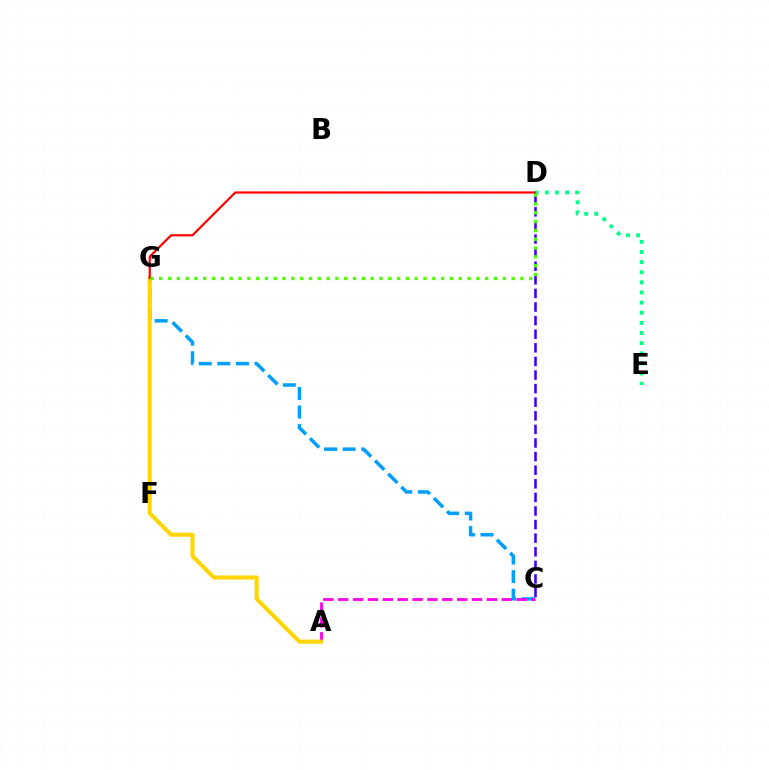{('C', 'G'): [{'color': '#009eff', 'line_style': 'dashed', 'thickness': 2.52}], ('D', 'E'): [{'color': '#00ff86', 'line_style': 'dotted', 'thickness': 2.75}], ('A', 'C'): [{'color': '#ff00ed', 'line_style': 'dashed', 'thickness': 2.02}], ('A', 'G'): [{'color': '#ffd500', 'line_style': 'solid', 'thickness': 2.92}], ('D', 'G'): [{'color': '#ff0000', 'line_style': 'solid', 'thickness': 1.59}, {'color': '#4fff00', 'line_style': 'dotted', 'thickness': 2.39}], ('C', 'D'): [{'color': '#3700ff', 'line_style': 'dashed', 'thickness': 1.85}]}